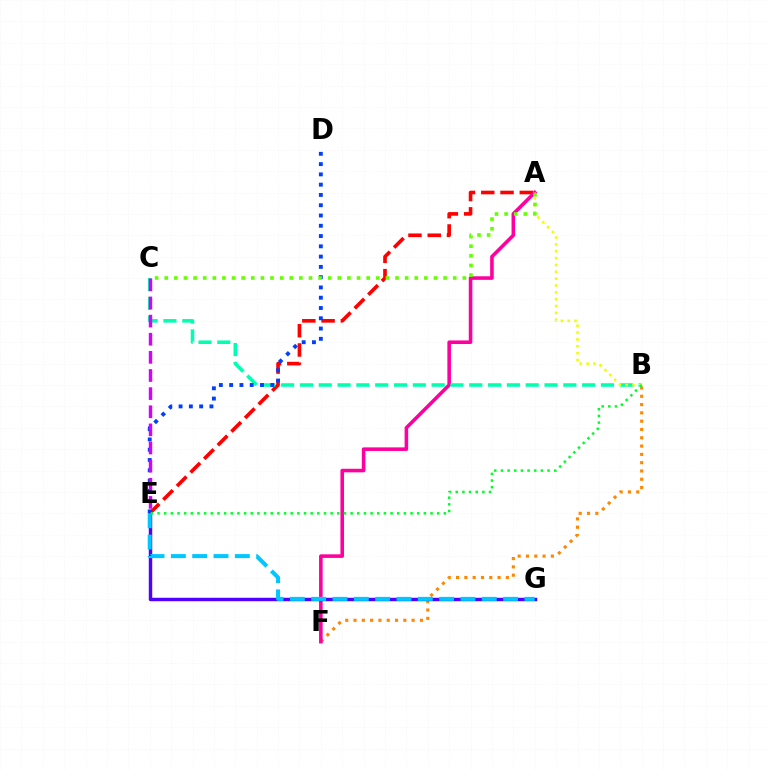{('A', 'E'): [{'color': '#ff0000', 'line_style': 'dashed', 'thickness': 2.62}], ('B', 'F'): [{'color': '#ff8800', 'line_style': 'dotted', 'thickness': 2.25}], ('A', 'F'): [{'color': '#ff00a0', 'line_style': 'solid', 'thickness': 2.58}], ('B', 'C'): [{'color': '#00ffaf', 'line_style': 'dashed', 'thickness': 2.56}], ('D', 'E'): [{'color': '#003fff', 'line_style': 'dotted', 'thickness': 2.79}], ('E', 'G'): [{'color': '#4f00ff', 'line_style': 'solid', 'thickness': 2.48}, {'color': '#00c7ff', 'line_style': 'dashed', 'thickness': 2.9}], ('A', 'B'): [{'color': '#eeff00', 'line_style': 'dotted', 'thickness': 1.86}], ('B', 'E'): [{'color': '#00ff27', 'line_style': 'dotted', 'thickness': 1.81}], ('A', 'C'): [{'color': '#66ff00', 'line_style': 'dotted', 'thickness': 2.61}], ('C', 'E'): [{'color': '#d600ff', 'line_style': 'dashed', 'thickness': 2.46}]}